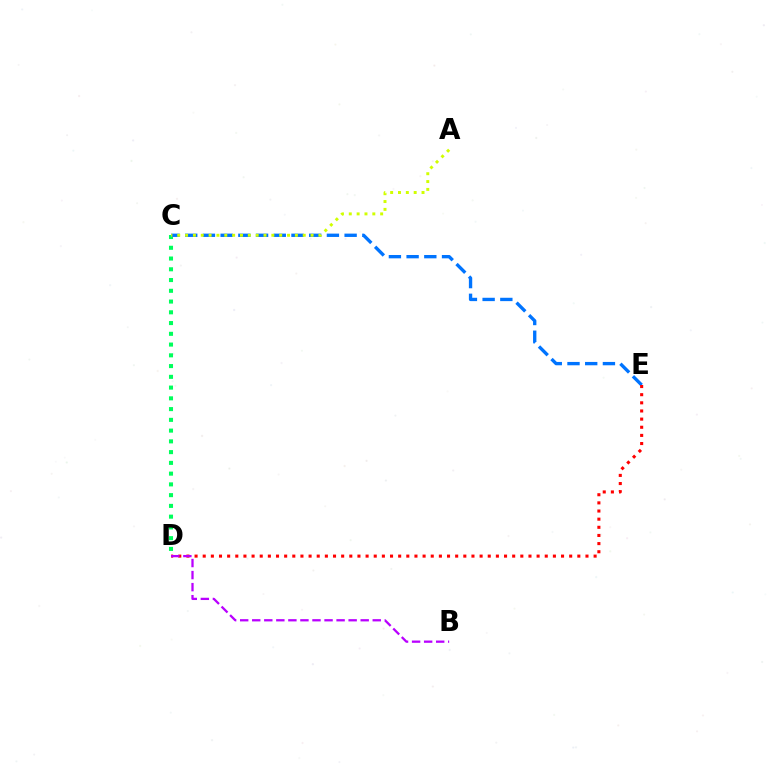{('C', 'D'): [{'color': '#00ff5c', 'line_style': 'dotted', 'thickness': 2.92}], ('C', 'E'): [{'color': '#0074ff', 'line_style': 'dashed', 'thickness': 2.41}], ('A', 'C'): [{'color': '#d1ff00', 'line_style': 'dotted', 'thickness': 2.13}], ('D', 'E'): [{'color': '#ff0000', 'line_style': 'dotted', 'thickness': 2.21}], ('B', 'D'): [{'color': '#b900ff', 'line_style': 'dashed', 'thickness': 1.64}]}